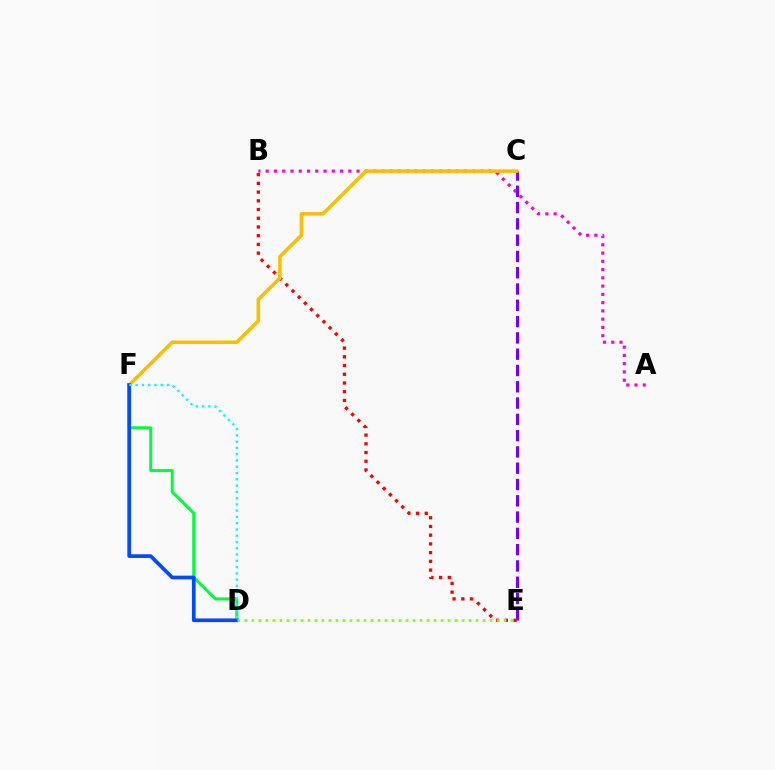{('A', 'B'): [{'color': '#ff00cf', 'line_style': 'dotted', 'thickness': 2.24}], ('C', 'E'): [{'color': '#7200ff', 'line_style': 'dashed', 'thickness': 2.21}], ('B', 'E'): [{'color': '#ff0000', 'line_style': 'dotted', 'thickness': 2.37}], ('D', 'F'): [{'color': '#00ff39', 'line_style': 'solid', 'thickness': 2.16}, {'color': '#004bff', 'line_style': 'solid', 'thickness': 2.66}, {'color': '#00fff6', 'line_style': 'dotted', 'thickness': 1.7}], ('C', 'F'): [{'color': '#ffbd00', 'line_style': 'solid', 'thickness': 2.55}], ('D', 'E'): [{'color': '#84ff00', 'line_style': 'dotted', 'thickness': 1.9}]}